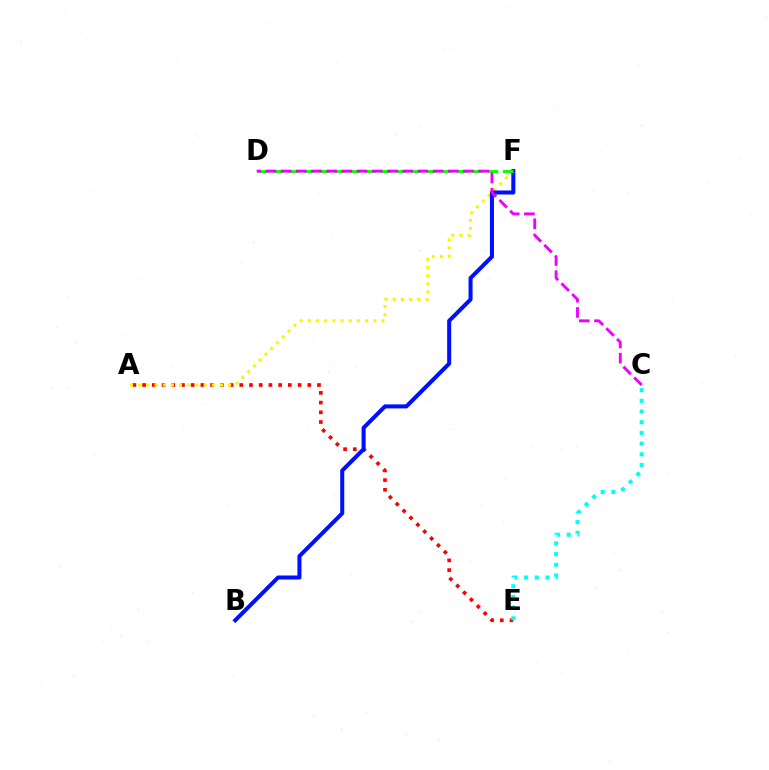{('A', 'E'): [{'color': '#ff0000', 'line_style': 'dotted', 'thickness': 2.64}], ('A', 'F'): [{'color': '#fcf500', 'line_style': 'dotted', 'thickness': 2.22}], ('C', 'E'): [{'color': '#00fff6', 'line_style': 'dotted', 'thickness': 2.9}], ('B', 'F'): [{'color': '#0010ff', 'line_style': 'solid', 'thickness': 2.9}], ('D', 'F'): [{'color': '#08ff00', 'line_style': 'dashed', 'thickness': 2.08}], ('C', 'D'): [{'color': '#ee00ff', 'line_style': 'dashed', 'thickness': 2.06}]}